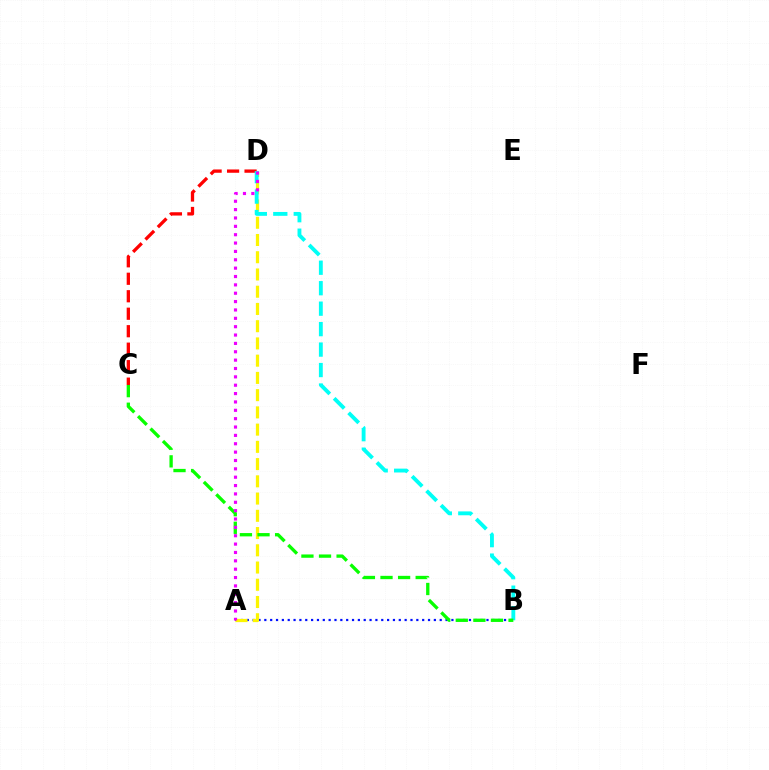{('A', 'B'): [{'color': '#0010ff', 'line_style': 'dotted', 'thickness': 1.59}], ('A', 'D'): [{'color': '#fcf500', 'line_style': 'dashed', 'thickness': 2.34}, {'color': '#ee00ff', 'line_style': 'dotted', 'thickness': 2.27}], ('C', 'D'): [{'color': '#ff0000', 'line_style': 'dashed', 'thickness': 2.37}], ('B', 'D'): [{'color': '#00fff6', 'line_style': 'dashed', 'thickness': 2.78}], ('B', 'C'): [{'color': '#08ff00', 'line_style': 'dashed', 'thickness': 2.39}]}